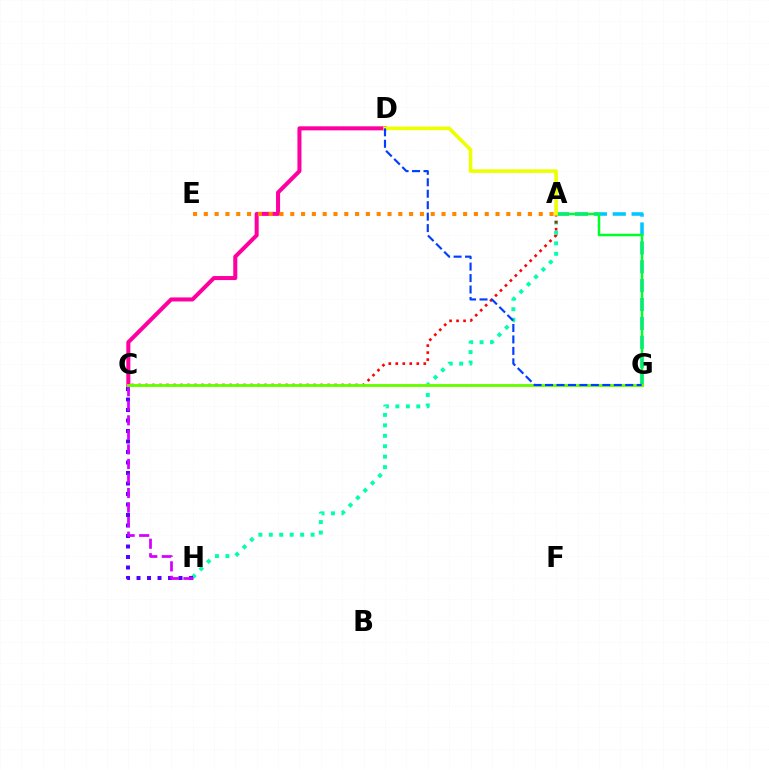{('C', 'D'): [{'color': '#ff00a0', 'line_style': 'solid', 'thickness': 2.9}], ('A', 'G'): [{'color': '#00c7ff', 'line_style': 'dashed', 'thickness': 2.57}, {'color': '#00ff27', 'line_style': 'solid', 'thickness': 1.79}], ('A', 'H'): [{'color': '#00ffaf', 'line_style': 'dotted', 'thickness': 2.84}], ('C', 'H'): [{'color': '#4f00ff', 'line_style': 'dotted', 'thickness': 2.85}, {'color': '#d600ff', 'line_style': 'dashed', 'thickness': 1.98}], ('A', 'C'): [{'color': '#ff0000', 'line_style': 'dotted', 'thickness': 1.9}], ('A', 'D'): [{'color': '#eeff00', 'line_style': 'solid', 'thickness': 2.59}], ('C', 'G'): [{'color': '#66ff00', 'line_style': 'solid', 'thickness': 2.09}], ('D', 'G'): [{'color': '#003fff', 'line_style': 'dashed', 'thickness': 1.56}], ('A', 'E'): [{'color': '#ff8800', 'line_style': 'dotted', 'thickness': 2.94}]}